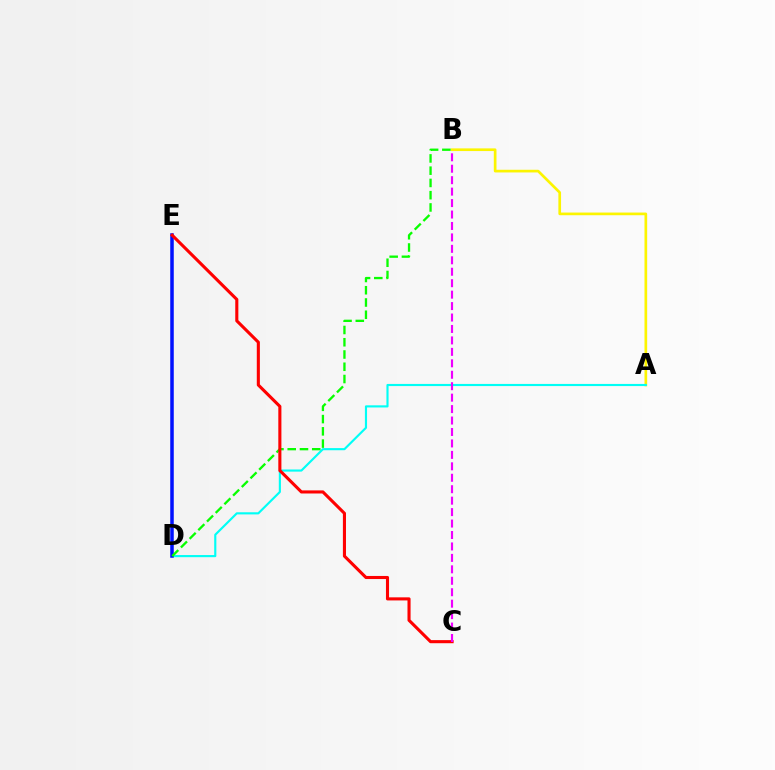{('A', 'B'): [{'color': '#fcf500', 'line_style': 'solid', 'thickness': 1.93}], ('A', 'D'): [{'color': '#00fff6', 'line_style': 'solid', 'thickness': 1.54}], ('D', 'E'): [{'color': '#0010ff', 'line_style': 'solid', 'thickness': 2.53}], ('B', 'D'): [{'color': '#08ff00', 'line_style': 'dashed', 'thickness': 1.66}], ('C', 'E'): [{'color': '#ff0000', 'line_style': 'solid', 'thickness': 2.22}], ('B', 'C'): [{'color': '#ee00ff', 'line_style': 'dashed', 'thickness': 1.55}]}